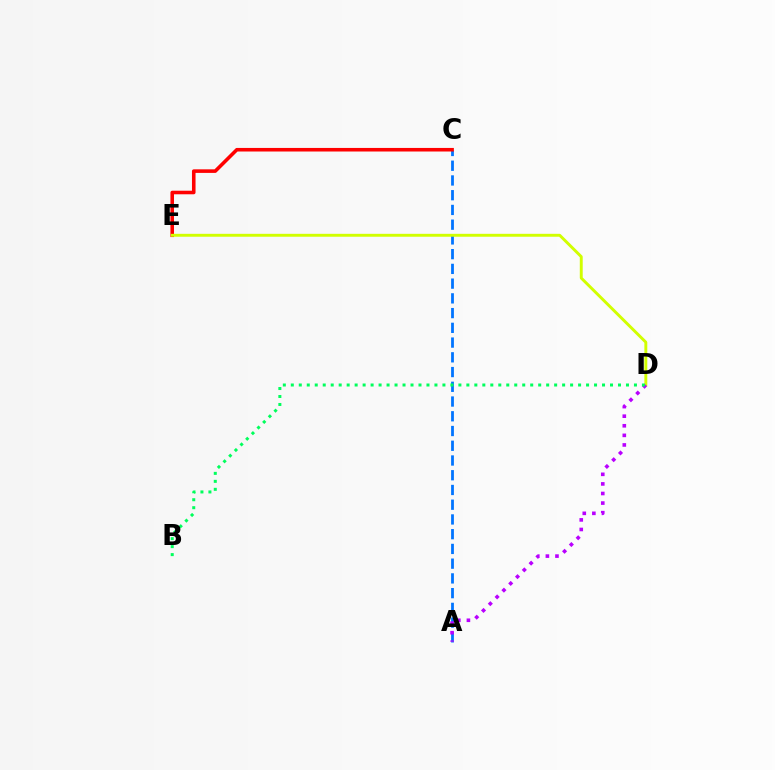{('A', 'C'): [{'color': '#0074ff', 'line_style': 'dashed', 'thickness': 2.0}], ('C', 'E'): [{'color': '#ff0000', 'line_style': 'solid', 'thickness': 2.57}], ('D', 'E'): [{'color': '#d1ff00', 'line_style': 'solid', 'thickness': 2.1}], ('A', 'D'): [{'color': '#b900ff', 'line_style': 'dotted', 'thickness': 2.6}], ('B', 'D'): [{'color': '#00ff5c', 'line_style': 'dotted', 'thickness': 2.17}]}